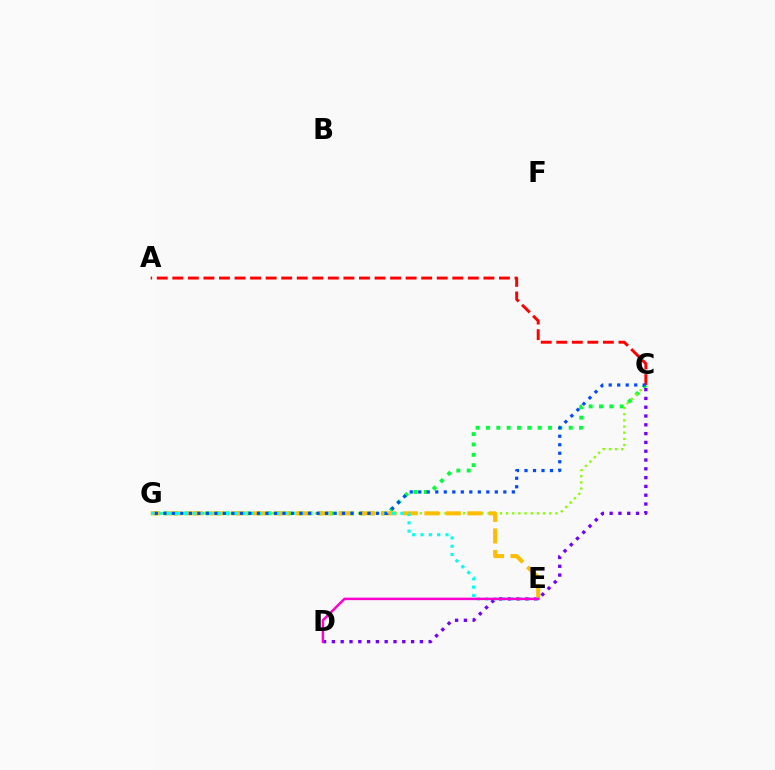{('A', 'C'): [{'color': '#ff0000', 'line_style': 'dashed', 'thickness': 2.11}], ('C', 'G'): [{'color': '#00ff39', 'line_style': 'dotted', 'thickness': 2.81}, {'color': '#84ff00', 'line_style': 'dotted', 'thickness': 1.68}, {'color': '#004bff', 'line_style': 'dotted', 'thickness': 2.31}], ('C', 'D'): [{'color': '#7200ff', 'line_style': 'dotted', 'thickness': 2.39}], ('E', 'G'): [{'color': '#ffbd00', 'line_style': 'dashed', 'thickness': 2.92}, {'color': '#00fff6', 'line_style': 'dotted', 'thickness': 2.26}], ('D', 'E'): [{'color': '#ff00cf', 'line_style': 'solid', 'thickness': 1.78}]}